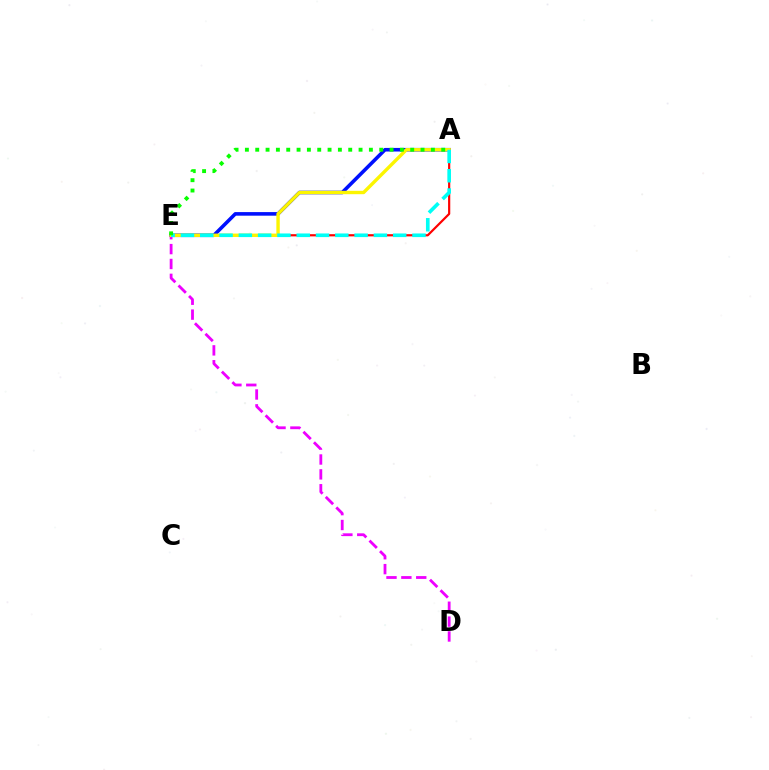{('A', 'E'): [{'color': '#0010ff', 'line_style': 'solid', 'thickness': 2.59}, {'color': '#ff0000', 'line_style': 'solid', 'thickness': 1.58}, {'color': '#fcf500', 'line_style': 'solid', 'thickness': 2.44}, {'color': '#00fff6', 'line_style': 'dashed', 'thickness': 2.62}, {'color': '#08ff00', 'line_style': 'dotted', 'thickness': 2.81}], ('D', 'E'): [{'color': '#ee00ff', 'line_style': 'dashed', 'thickness': 2.02}]}